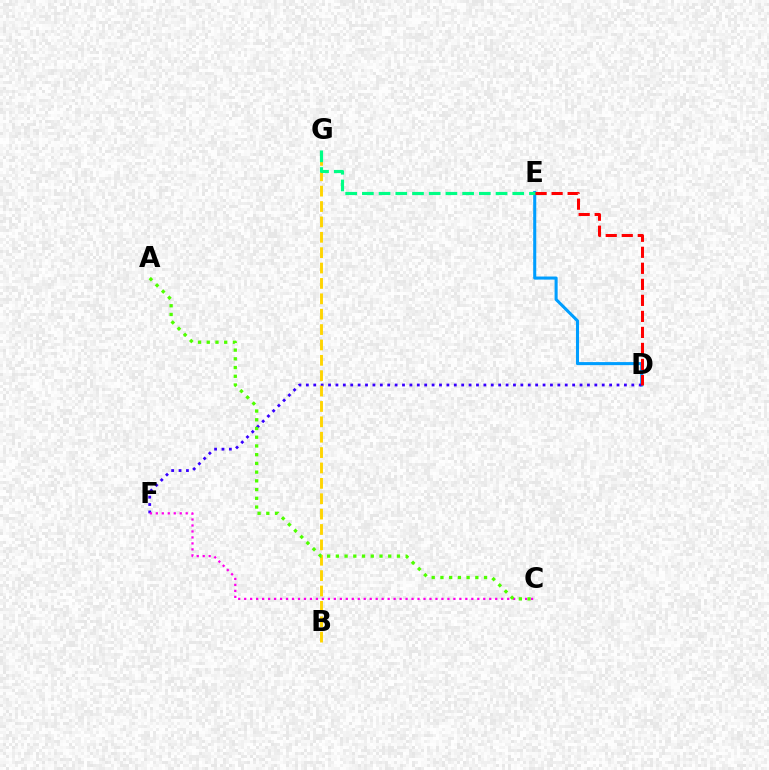{('D', 'E'): [{'color': '#009eff', 'line_style': 'solid', 'thickness': 2.2}, {'color': '#ff0000', 'line_style': 'dashed', 'thickness': 2.18}], ('D', 'F'): [{'color': '#3700ff', 'line_style': 'dotted', 'thickness': 2.01}], ('B', 'G'): [{'color': '#ffd500', 'line_style': 'dashed', 'thickness': 2.09}], ('C', 'F'): [{'color': '#ff00ed', 'line_style': 'dotted', 'thickness': 1.62}], ('A', 'C'): [{'color': '#4fff00', 'line_style': 'dotted', 'thickness': 2.37}], ('E', 'G'): [{'color': '#00ff86', 'line_style': 'dashed', 'thickness': 2.27}]}